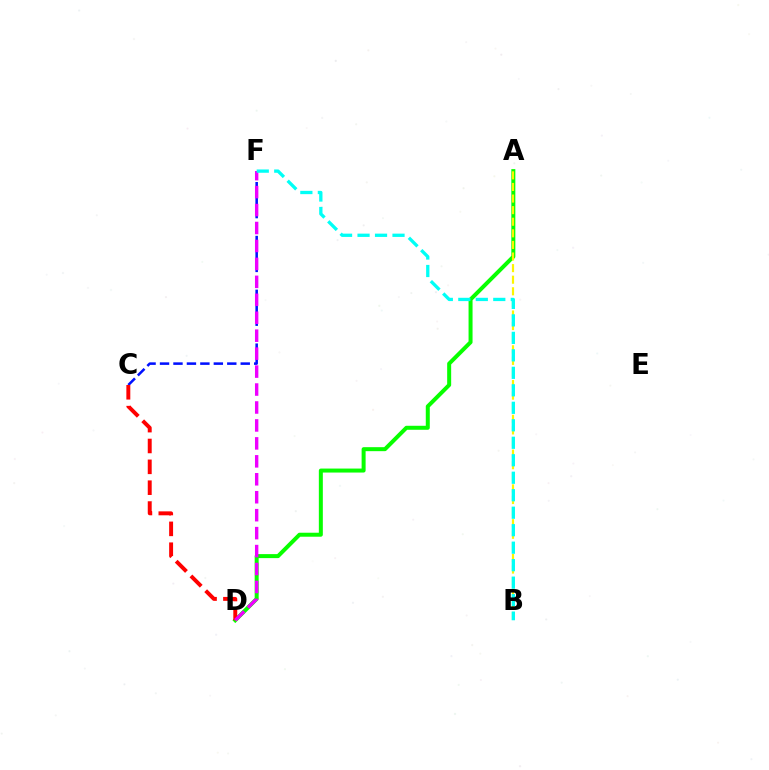{('A', 'D'): [{'color': '#08ff00', 'line_style': 'solid', 'thickness': 2.88}], ('A', 'B'): [{'color': '#fcf500', 'line_style': 'dashed', 'thickness': 1.58}], ('C', 'F'): [{'color': '#0010ff', 'line_style': 'dashed', 'thickness': 1.83}], ('C', 'D'): [{'color': '#ff0000', 'line_style': 'dashed', 'thickness': 2.83}], ('D', 'F'): [{'color': '#ee00ff', 'line_style': 'dashed', 'thickness': 2.44}], ('B', 'F'): [{'color': '#00fff6', 'line_style': 'dashed', 'thickness': 2.38}]}